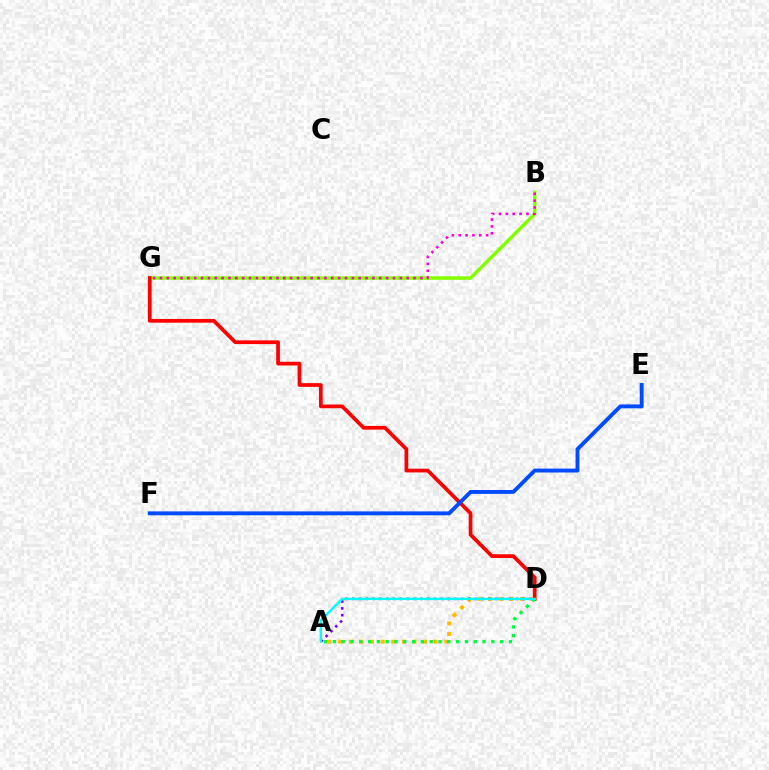{('A', 'D'): [{'color': '#ffbd00', 'line_style': 'dotted', 'thickness': 2.88}, {'color': '#7200ff', 'line_style': 'dotted', 'thickness': 1.85}, {'color': '#00ff39', 'line_style': 'dotted', 'thickness': 2.39}, {'color': '#00fff6', 'line_style': 'solid', 'thickness': 1.71}], ('B', 'G'): [{'color': '#84ff00', 'line_style': 'solid', 'thickness': 2.53}, {'color': '#ff00cf', 'line_style': 'dotted', 'thickness': 1.86}], ('D', 'G'): [{'color': '#ff0000', 'line_style': 'solid', 'thickness': 2.68}], ('E', 'F'): [{'color': '#004bff', 'line_style': 'solid', 'thickness': 2.8}]}